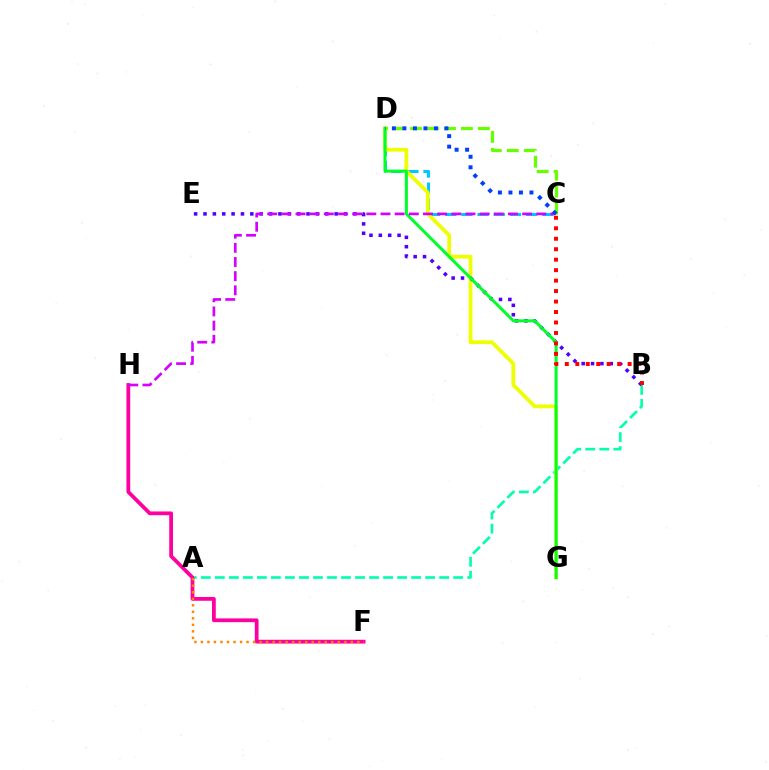{('C', 'D'): [{'color': '#00c7ff', 'line_style': 'dashed', 'thickness': 2.2}, {'color': '#66ff00', 'line_style': 'dashed', 'thickness': 2.3}, {'color': '#003fff', 'line_style': 'dotted', 'thickness': 2.86}], ('A', 'B'): [{'color': '#00ffaf', 'line_style': 'dashed', 'thickness': 1.9}], ('D', 'G'): [{'color': '#eeff00', 'line_style': 'solid', 'thickness': 2.69}, {'color': '#00ff27', 'line_style': 'solid', 'thickness': 2.16}], ('F', 'H'): [{'color': '#ff00a0', 'line_style': 'solid', 'thickness': 2.72}], ('B', 'E'): [{'color': '#4f00ff', 'line_style': 'dotted', 'thickness': 2.55}], ('C', 'H'): [{'color': '#d600ff', 'line_style': 'dashed', 'thickness': 1.92}], ('A', 'F'): [{'color': '#ff8800', 'line_style': 'dotted', 'thickness': 1.77}], ('B', 'C'): [{'color': '#ff0000', 'line_style': 'dotted', 'thickness': 2.84}]}